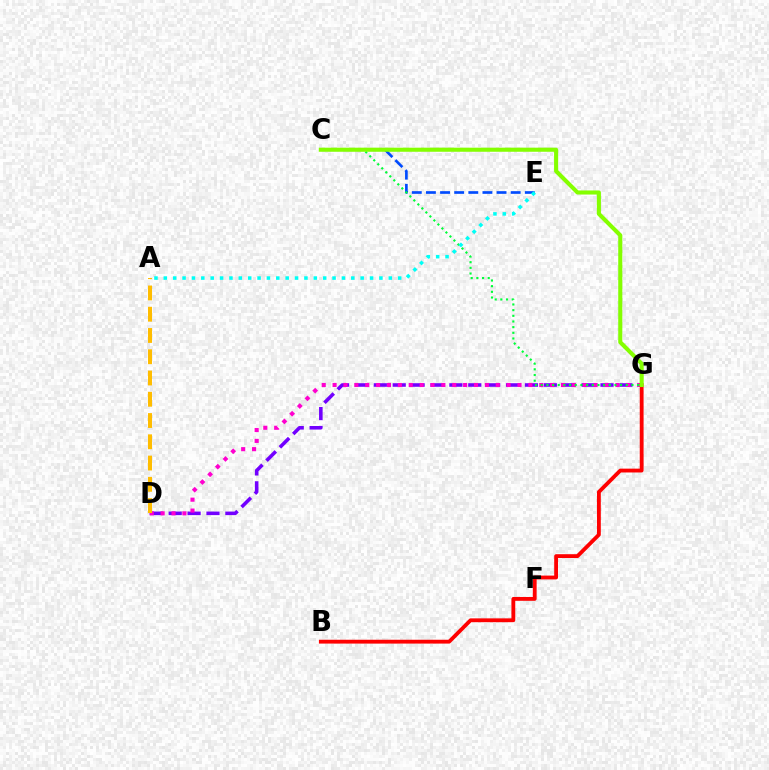{('D', 'G'): [{'color': '#7200ff', 'line_style': 'dashed', 'thickness': 2.57}, {'color': '#ff00cf', 'line_style': 'dotted', 'thickness': 2.96}], ('C', 'E'): [{'color': '#004bff', 'line_style': 'dashed', 'thickness': 1.92}], ('B', 'G'): [{'color': '#ff0000', 'line_style': 'solid', 'thickness': 2.76}], ('C', 'G'): [{'color': '#00ff39', 'line_style': 'dotted', 'thickness': 1.54}, {'color': '#84ff00', 'line_style': 'solid', 'thickness': 2.94}], ('A', 'E'): [{'color': '#00fff6', 'line_style': 'dotted', 'thickness': 2.55}], ('A', 'D'): [{'color': '#ffbd00', 'line_style': 'dashed', 'thickness': 2.89}]}